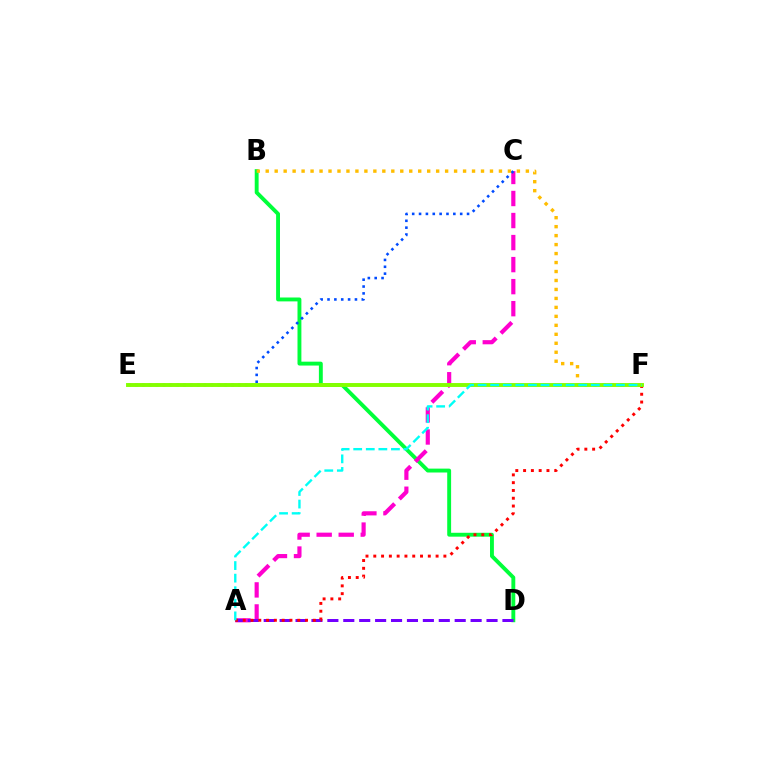{('B', 'D'): [{'color': '#00ff39', 'line_style': 'solid', 'thickness': 2.8}], ('A', 'C'): [{'color': '#ff00cf', 'line_style': 'dashed', 'thickness': 2.99}], ('C', 'E'): [{'color': '#004bff', 'line_style': 'dotted', 'thickness': 1.86}], ('A', 'D'): [{'color': '#7200ff', 'line_style': 'dashed', 'thickness': 2.16}], ('B', 'F'): [{'color': '#ffbd00', 'line_style': 'dotted', 'thickness': 2.44}], ('A', 'F'): [{'color': '#ff0000', 'line_style': 'dotted', 'thickness': 2.12}, {'color': '#00fff6', 'line_style': 'dashed', 'thickness': 1.71}], ('E', 'F'): [{'color': '#84ff00', 'line_style': 'solid', 'thickness': 2.81}]}